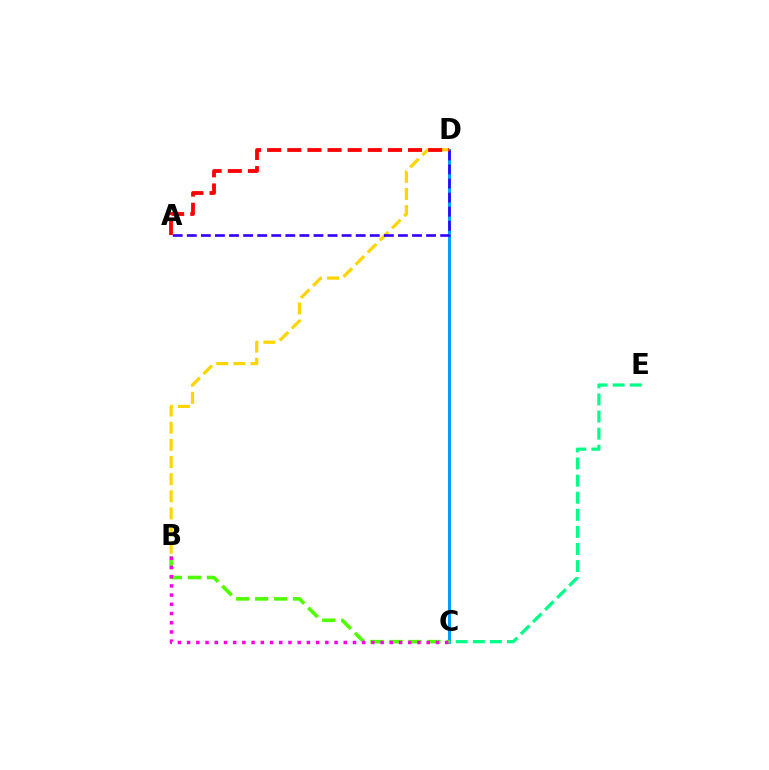{('C', 'D'): [{'color': '#009eff', 'line_style': 'solid', 'thickness': 2.14}], ('B', 'C'): [{'color': '#4fff00', 'line_style': 'dashed', 'thickness': 2.58}, {'color': '#ff00ed', 'line_style': 'dotted', 'thickness': 2.5}], ('C', 'E'): [{'color': '#00ff86', 'line_style': 'dashed', 'thickness': 2.32}], ('B', 'D'): [{'color': '#ffd500', 'line_style': 'dashed', 'thickness': 2.33}], ('A', 'D'): [{'color': '#3700ff', 'line_style': 'dashed', 'thickness': 1.91}, {'color': '#ff0000', 'line_style': 'dashed', 'thickness': 2.73}]}